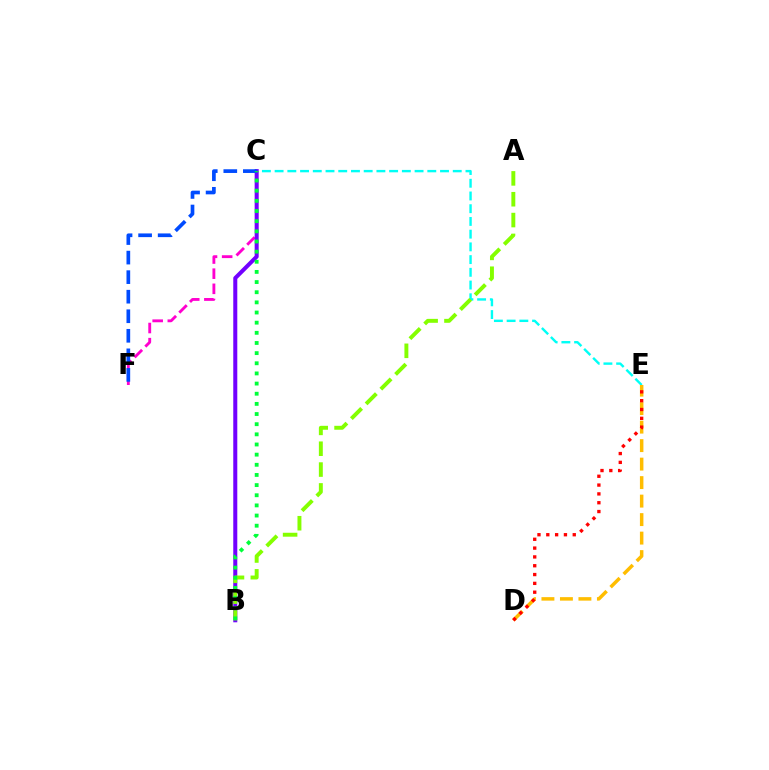{('C', 'E'): [{'color': '#00fff6', 'line_style': 'dashed', 'thickness': 1.73}], ('C', 'F'): [{'color': '#ff00cf', 'line_style': 'dashed', 'thickness': 2.06}, {'color': '#004bff', 'line_style': 'dashed', 'thickness': 2.66}], ('D', 'E'): [{'color': '#ffbd00', 'line_style': 'dashed', 'thickness': 2.51}, {'color': '#ff0000', 'line_style': 'dotted', 'thickness': 2.4}], ('B', 'C'): [{'color': '#7200ff', 'line_style': 'solid', 'thickness': 2.9}, {'color': '#00ff39', 'line_style': 'dotted', 'thickness': 2.76}], ('A', 'B'): [{'color': '#84ff00', 'line_style': 'dashed', 'thickness': 2.83}]}